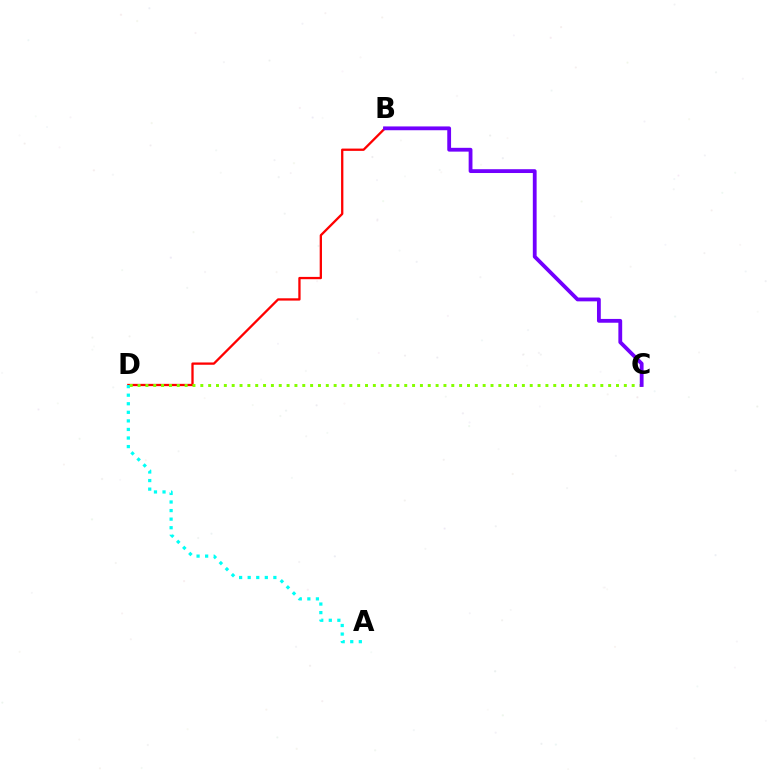{('B', 'D'): [{'color': '#ff0000', 'line_style': 'solid', 'thickness': 1.65}], ('A', 'D'): [{'color': '#00fff6', 'line_style': 'dotted', 'thickness': 2.33}], ('C', 'D'): [{'color': '#84ff00', 'line_style': 'dotted', 'thickness': 2.13}], ('B', 'C'): [{'color': '#7200ff', 'line_style': 'solid', 'thickness': 2.74}]}